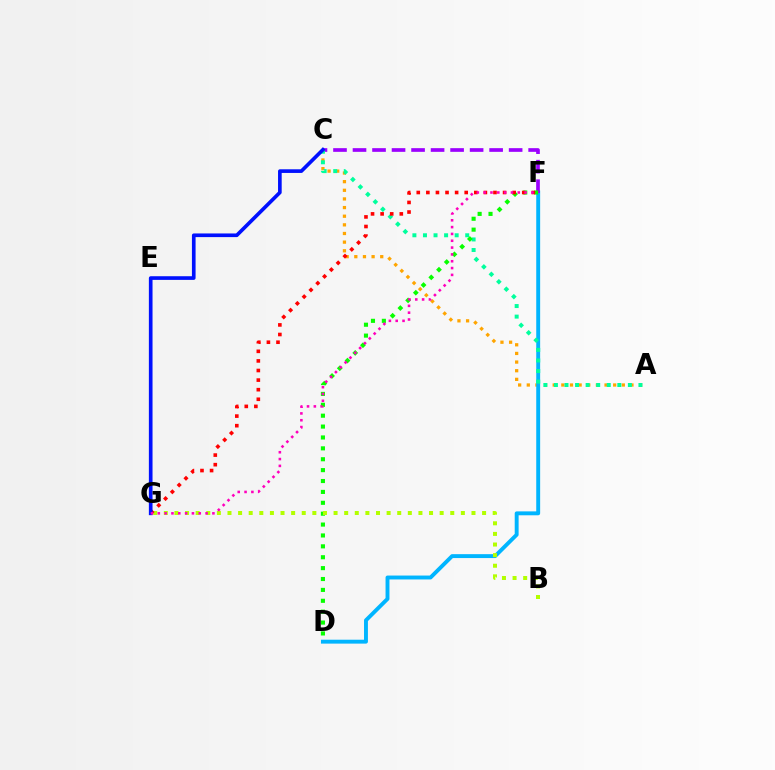{('A', 'C'): [{'color': '#ffa500', 'line_style': 'dotted', 'thickness': 2.35}, {'color': '#00ff9d', 'line_style': 'dotted', 'thickness': 2.87}], ('D', 'F'): [{'color': '#00b5ff', 'line_style': 'solid', 'thickness': 2.81}, {'color': '#08ff00', 'line_style': 'dotted', 'thickness': 2.96}], ('C', 'F'): [{'color': '#9b00ff', 'line_style': 'dashed', 'thickness': 2.65}], ('B', 'G'): [{'color': '#b3ff00', 'line_style': 'dotted', 'thickness': 2.88}], ('F', 'G'): [{'color': '#ff0000', 'line_style': 'dotted', 'thickness': 2.61}, {'color': '#ff00bd', 'line_style': 'dotted', 'thickness': 1.85}], ('C', 'G'): [{'color': '#0010ff', 'line_style': 'solid', 'thickness': 2.63}]}